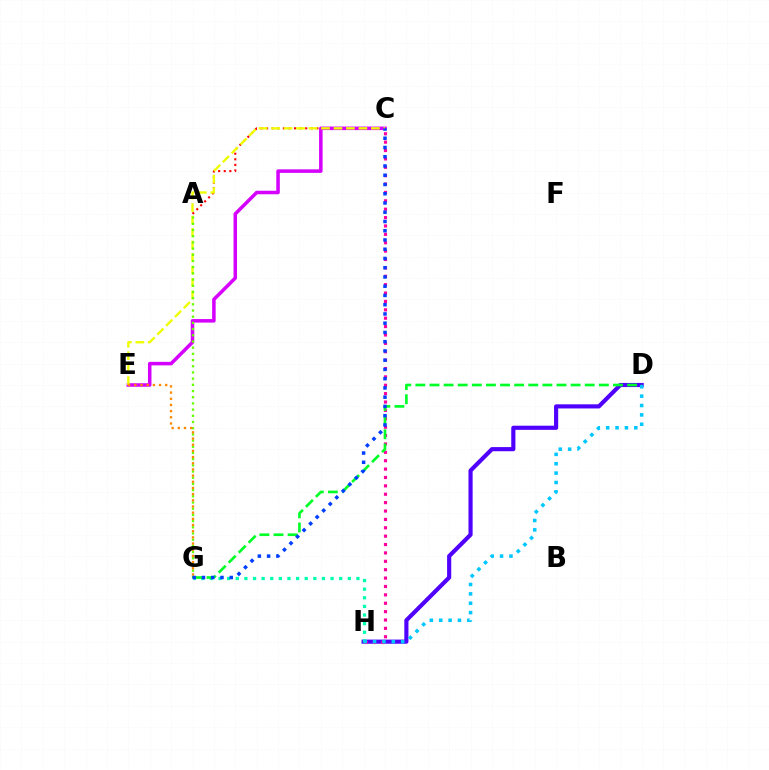{('D', 'H'): [{'color': '#4f00ff', 'line_style': 'solid', 'thickness': 2.98}, {'color': '#00c7ff', 'line_style': 'dotted', 'thickness': 2.55}], ('A', 'C'): [{'color': '#ff0000', 'line_style': 'dotted', 'thickness': 1.52}], ('G', 'H'): [{'color': '#00ffaf', 'line_style': 'dotted', 'thickness': 2.34}], ('C', 'H'): [{'color': '#ff00a0', 'line_style': 'dotted', 'thickness': 2.28}], ('C', 'E'): [{'color': '#d600ff', 'line_style': 'solid', 'thickness': 2.53}, {'color': '#eeff00', 'line_style': 'dashed', 'thickness': 1.7}], ('A', 'G'): [{'color': '#66ff00', 'line_style': 'dotted', 'thickness': 1.68}], ('D', 'G'): [{'color': '#00ff27', 'line_style': 'dashed', 'thickness': 1.92}], ('E', 'G'): [{'color': '#ff8800', 'line_style': 'dotted', 'thickness': 1.68}], ('C', 'G'): [{'color': '#003fff', 'line_style': 'dotted', 'thickness': 2.51}]}